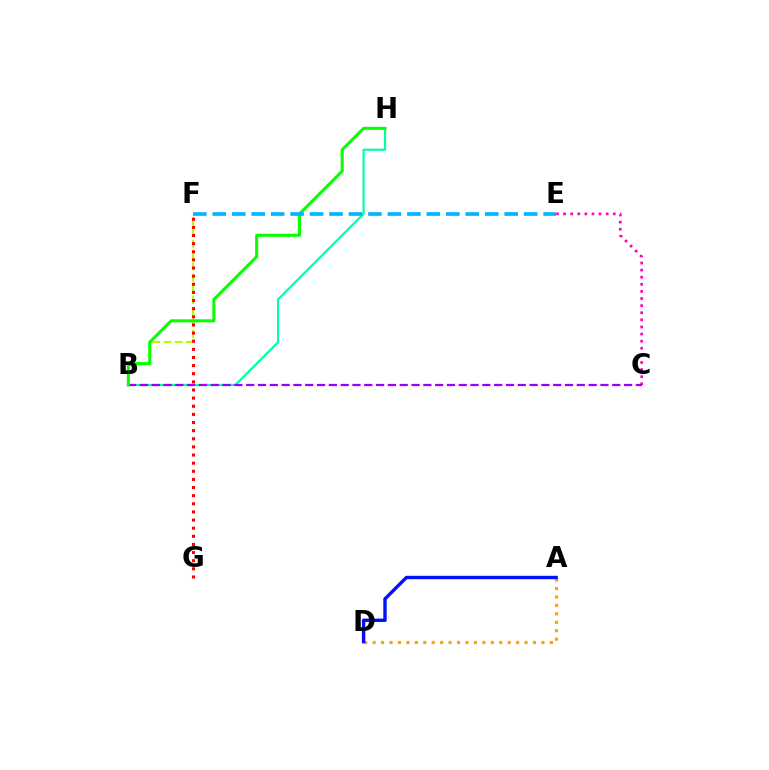{('C', 'E'): [{'color': '#ff00bd', 'line_style': 'dotted', 'thickness': 1.93}], ('B', 'F'): [{'color': '#b3ff00', 'line_style': 'dashed', 'thickness': 1.53}], ('B', 'H'): [{'color': '#00ff9d', 'line_style': 'solid', 'thickness': 1.58}, {'color': '#08ff00', 'line_style': 'solid', 'thickness': 2.2}], ('A', 'D'): [{'color': '#ffa500', 'line_style': 'dotted', 'thickness': 2.29}, {'color': '#0010ff', 'line_style': 'solid', 'thickness': 2.45}], ('B', 'C'): [{'color': '#9b00ff', 'line_style': 'dashed', 'thickness': 1.6}], ('F', 'G'): [{'color': '#ff0000', 'line_style': 'dotted', 'thickness': 2.21}], ('E', 'F'): [{'color': '#00b5ff', 'line_style': 'dashed', 'thickness': 2.64}]}